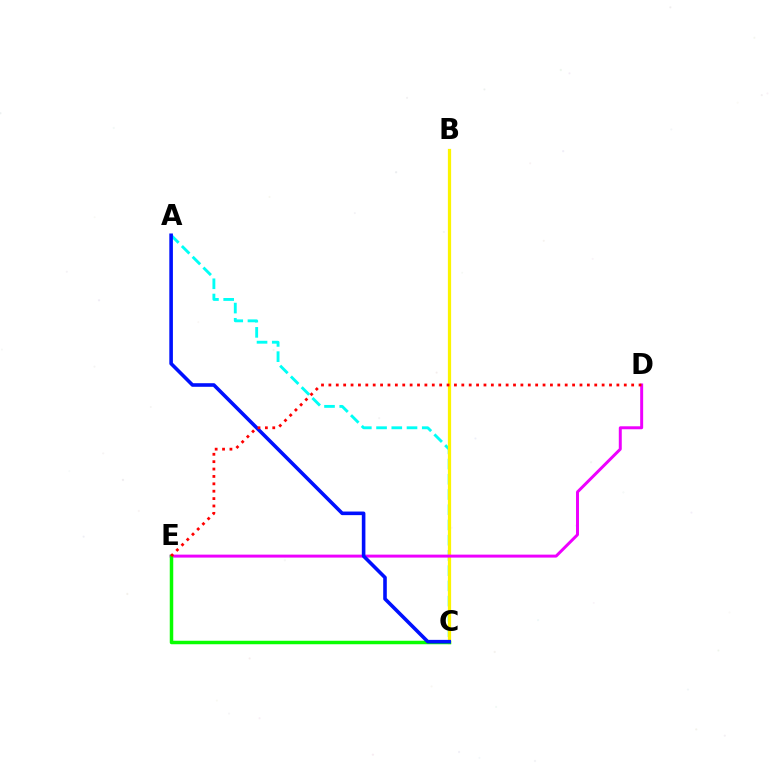{('A', 'C'): [{'color': '#00fff6', 'line_style': 'dashed', 'thickness': 2.07}, {'color': '#0010ff', 'line_style': 'solid', 'thickness': 2.59}], ('B', 'C'): [{'color': '#fcf500', 'line_style': 'solid', 'thickness': 2.33}], ('D', 'E'): [{'color': '#ee00ff', 'line_style': 'solid', 'thickness': 2.14}, {'color': '#ff0000', 'line_style': 'dotted', 'thickness': 2.01}], ('C', 'E'): [{'color': '#08ff00', 'line_style': 'solid', 'thickness': 2.52}]}